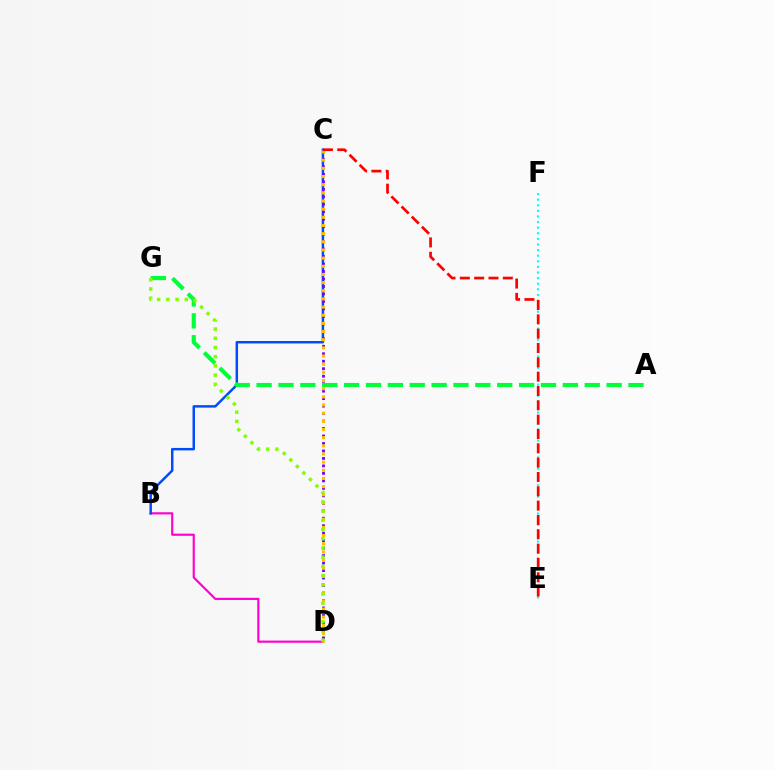{('B', 'D'): [{'color': '#ff00cf', 'line_style': 'solid', 'thickness': 1.56}], ('B', 'C'): [{'color': '#004bff', 'line_style': 'solid', 'thickness': 1.77}], ('C', 'D'): [{'color': '#7200ff', 'line_style': 'dotted', 'thickness': 2.03}, {'color': '#ffbd00', 'line_style': 'dotted', 'thickness': 2.22}], ('E', 'F'): [{'color': '#00fff6', 'line_style': 'dotted', 'thickness': 1.52}], ('A', 'G'): [{'color': '#00ff39', 'line_style': 'dashed', 'thickness': 2.97}], ('D', 'G'): [{'color': '#84ff00', 'line_style': 'dotted', 'thickness': 2.5}], ('C', 'E'): [{'color': '#ff0000', 'line_style': 'dashed', 'thickness': 1.95}]}